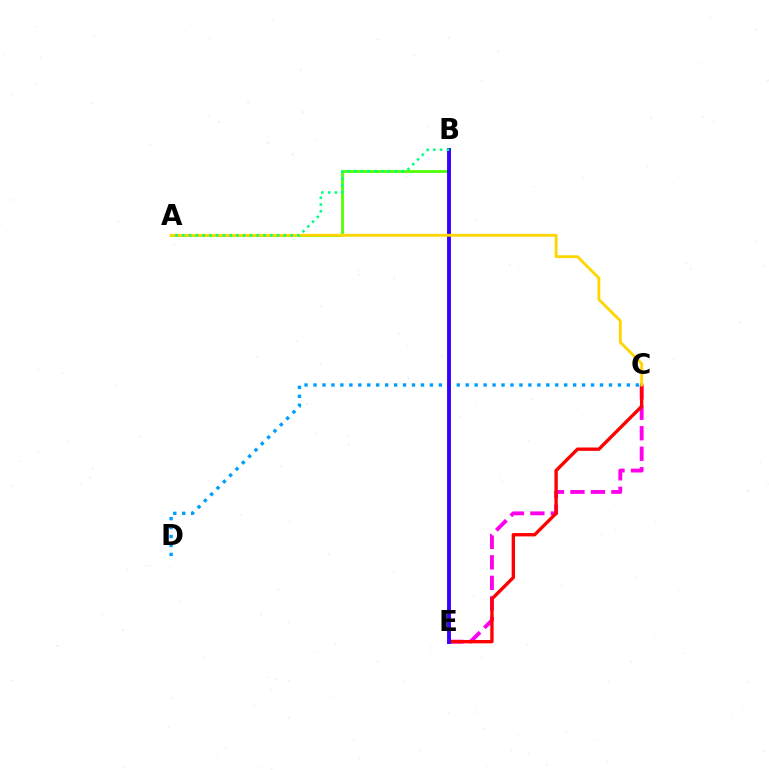{('C', 'D'): [{'color': '#009eff', 'line_style': 'dotted', 'thickness': 2.43}], ('A', 'B'): [{'color': '#4fff00', 'line_style': 'solid', 'thickness': 2.0}, {'color': '#00ff86', 'line_style': 'dotted', 'thickness': 1.84}], ('C', 'E'): [{'color': '#ff00ed', 'line_style': 'dashed', 'thickness': 2.78}, {'color': '#ff0000', 'line_style': 'solid', 'thickness': 2.41}], ('B', 'E'): [{'color': '#3700ff', 'line_style': 'solid', 'thickness': 2.8}], ('A', 'C'): [{'color': '#ffd500', 'line_style': 'solid', 'thickness': 2.03}]}